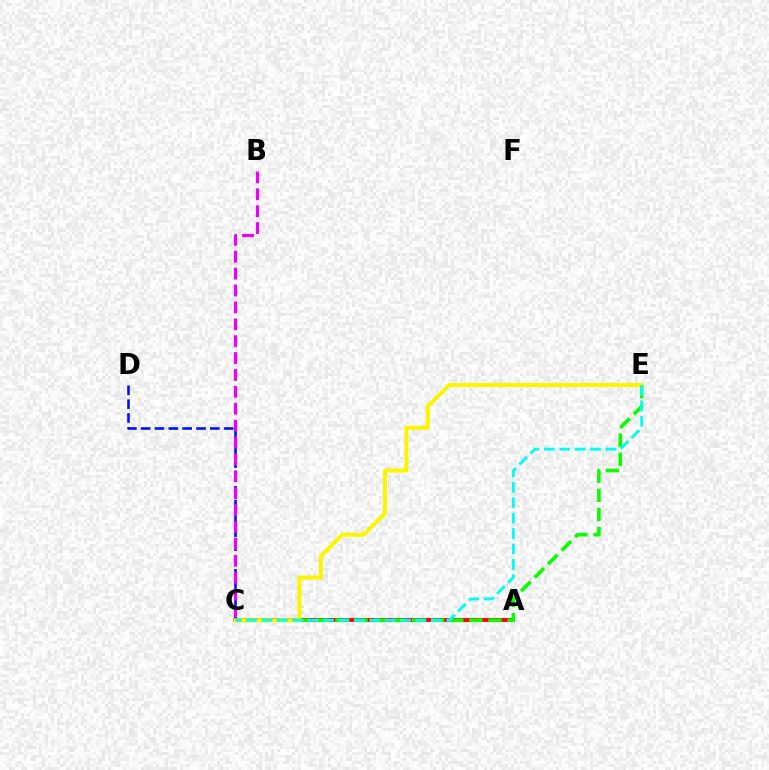{('A', 'C'): [{'color': '#ff0000', 'line_style': 'solid', 'thickness': 2.83}], ('C', 'D'): [{'color': '#0010ff', 'line_style': 'dashed', 'thickness': 1.88}], ('C', 'E'): [{'color': '#08ff00', 'line_style': 'dashed', 'thickness': 2.6}, {'color': '#fcf500', 'line_style': 'solid', 'thickness': 2.88}, {'color': '#00fff6', 'line_style': 'dashed', 'thickness': 2.09}], ('B', 'C'): [{'color': '#ee00ff', 'line_style': 'dashed', 'thickness': 2.29}]}